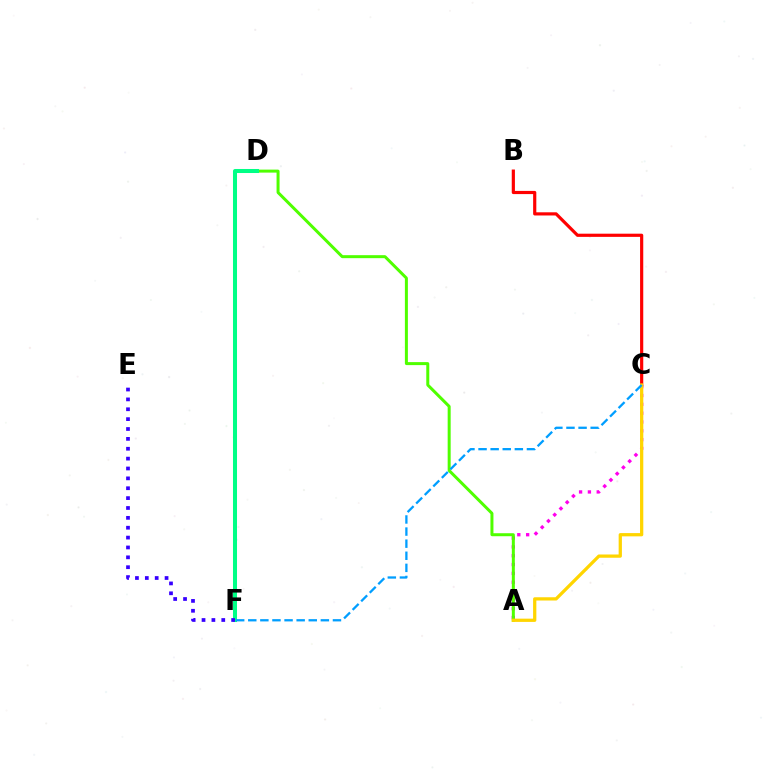{('A', 'C'): [{'color': '#ff00ed', 'line_style': 'dotted', 'thickness': 2.4}, {'color': '#ffd500', 'line_style': 'solid', 'thickness': 2.34}], ('A', 'D'): [{'color': '#4fff00', 'line_style': 'solid', 'thickness': 2.16}], ('D', 'F'): [{'color': '#00ff86', 'line_style': 'solid', 'thickness': 2.9}], ('B', 'C'): [{'color': '#ff0000', 'line_style': 'solid', 'thickness': 2.29}], ('C', 'F'): [{'color': '#009eff', 'line_style': 'dashed', 'thickness': 1.64}], ('E', 'F'): [{'color': '#3700ff', 'line_style': 'dotted', 'thickness': 2.68}]}